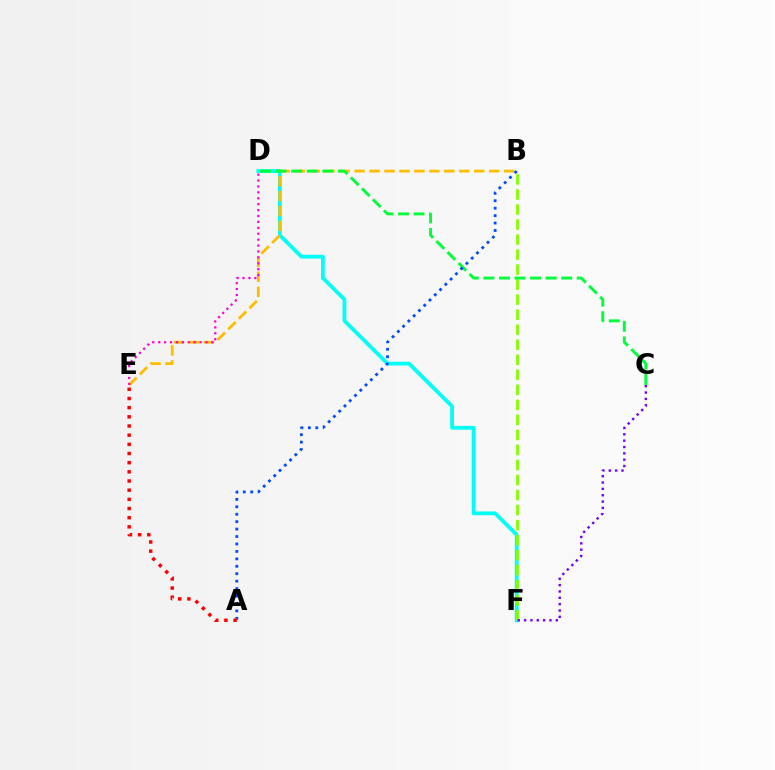{('D', 'F'): [{'color': '#00fff6', 'line_style': 'solid', 'thickness': 2.73}], ('B', 'E'): [{'color': '#ffbd00', 'line_style': 'dashed', 'thickness': 2.03}], ('B', 'F'): [{'color': '#84ff00', 'line_style': 'dashed', 'thickness': 2.04}], ('D', 'E'): [{'color': '#ff00cf', 'line_style': 'dotted', 'thickness': 1.61}], ('C', 'D'): [{'color': '#00ff39', 'line_style': 'dashed', 'thickness': 2.11}], ('A', 'B'): [{'color': '#004bff', 'line_style': 'dotted', 'thickness': 2.02}], ('C', 'F'): [{'color': '#7200ff', 'line_style': 'dotted', 'thickness': 1.72}], ('A', 'E'): [{'color': '#ff0000', 'line_style': 'dotted', 'thickness': 2.49}]}